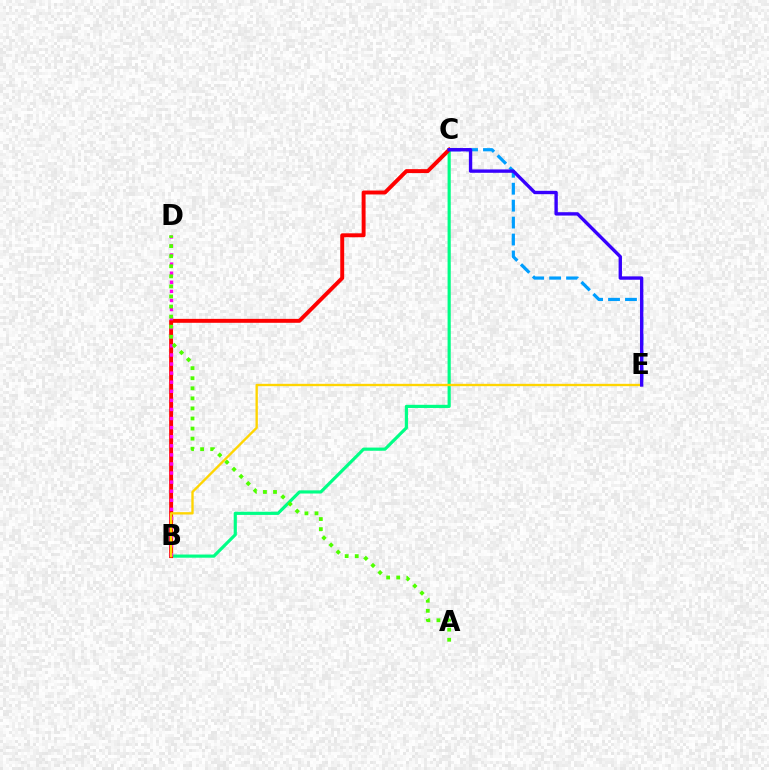{('B', 'C'): [{'color': '#00ff86', 'line_style': 'solid', 'thickness': 2.28}, {'color': '#ff0000', 'line_style': 'solid', 'thickness': 2.83}], ('B', 'D'): [{'color': '#ff00ed', 'line_style': 'dotted', 'thickness': 2.47}], ('C', 'E'): [{'color': '#009eff', 'line_style': 'dashed', 'thickness': 2.3}, {'color': '#3700ff', 'line_style': 'solid', 'thickness': 2.42}], ('B', 'E'): [{'color': '#ffd500', 'line_style': 'solid', 'thickness': 1.69}], ('A', 'D'): [{'color': '#4fff00', 'line_style': 'dotted', 'thickness': 2.74}]}